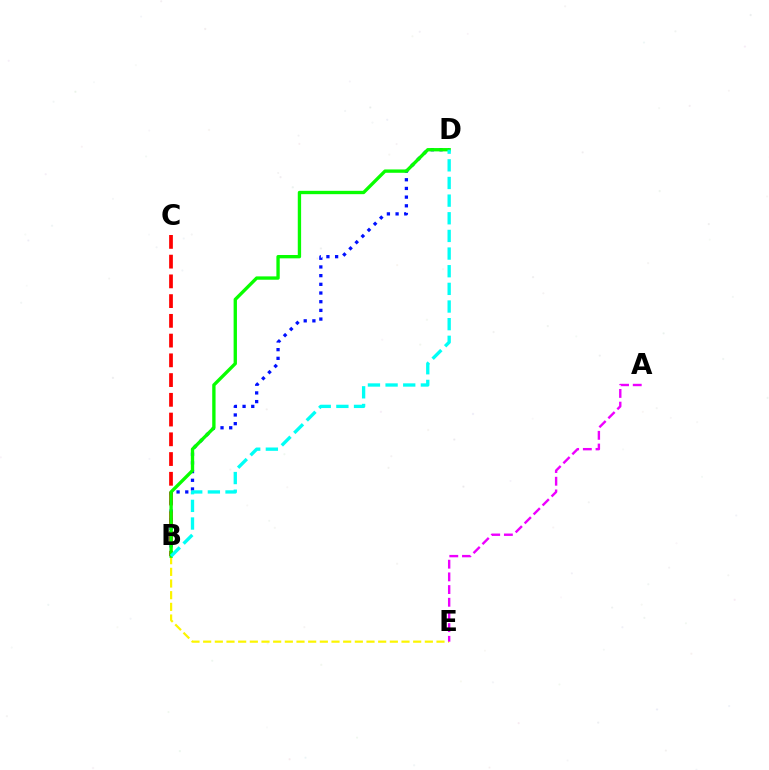{('B', 'D'): [{'color': '#0010ff', 'line_style': 'dotted', 'thickness': 2.36}, {'color': '#08ff00', 'line_style': 'solid', 'thickness': 2.41}, {'color': '#00fff6', 'line_style': 'dashed', 'thickness': 2.4}], ('B', 'C'): [{'color': '#ff0000', 'line_style': 'dashed', 'thickness': 2.68}], ('B', 'E'): [{'color': '#fcf500', 'line_style': 'dashed', 'thickness': 1.59}], ('A', 'E'): [{'color': '#ee00ff', 'line_style': 'dashed', 'thickness': 1.72}]}